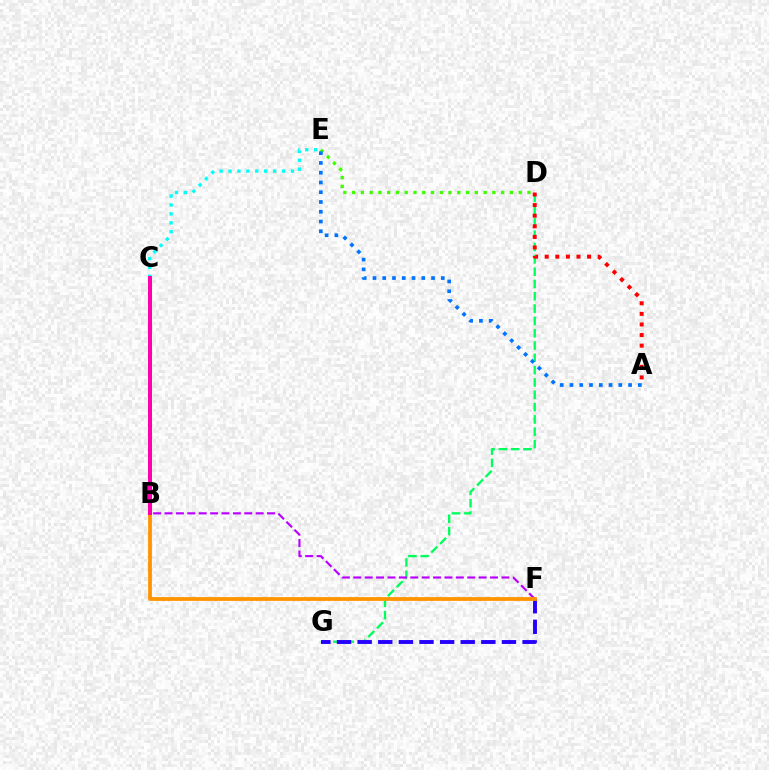{('D', 'G'): [{'color': '#00ff5c', 'line_style': 'dashed', 'thickness': 1.67}], ('B', 'C'): [{'color': '#d1ff00', 'line_style': 'solid', 'thickness': 2.13}, {'color': '#ff00ac', 'line_style': 'solid', 'thickness': 2.87}], ('A', 'D'): [{'color': '#ff0000', 'line_style': 'dotted', 'thickness': 2.88}], ('F', 'G'): [{'color': '#2500ff', 'line_style': 'dashed', 'thickness': 2.8}], ('B', 'F'): [{'color': '#b900ff', 'line_style': 'dashed', 'thickness': 1.55}, {'color': '#ff9400', 'line_style': 'solid', 'thickness': 2.72}], ('C', 'E'): [{'color': '#00fff6', 'line_style': 'dotted', 'thickness': 2.42}], ('D', 'E'): [{'color': '#3dff00', 'line_style': 'dotted', 'thickness': 2.38}], ('A', 'E'): [{'color': '#0074ff', 'line_style': 'dotted', 'thickness': 2.65}]}